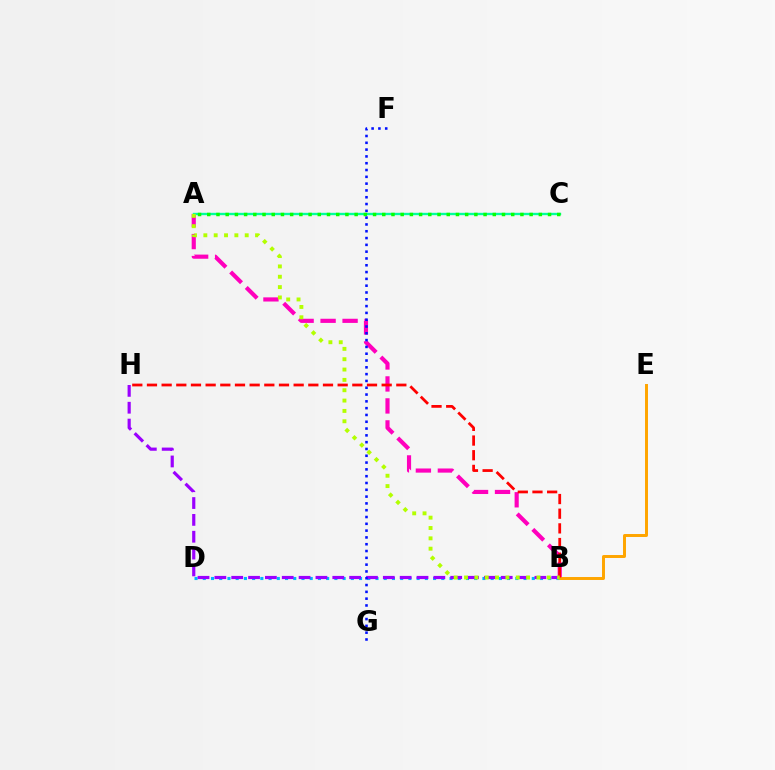{('B', 'D'): [{'color': '#00b5ff', 'line_style': 'dotted', 'thickness': 2.23}], ('A', 'B'): [{'color': '#ff00bd', 'line_style': 'dashed', 'thickness': 2.99}, {'color': '#b3ff00', 'line_style': 'dotted', 'thickness': 2.81}], ('B', 'E'): [{'color': '#ffa500', 'line_style': 'solid', 'thickness': 2.13}], ('A', 'C'): [{'color': '#00ff9d', 'line_style': 'solid', 'thickness': 1.7}, {'color': '#08ff00', 'line_style': 'dotted', 'thickness': 2.5}], ('B', 'H'): [{'color': '#9b00ff', 'line_style': 'dashed', 'thickness': 2.29}, {'color': '#ff0000', 'line_style': 'dashed', 'thickness': 1.99}], ('F', 'G'): [{'color': '#0010ff', 'line_style': 'dotted', 'thickness': 1.85}]}